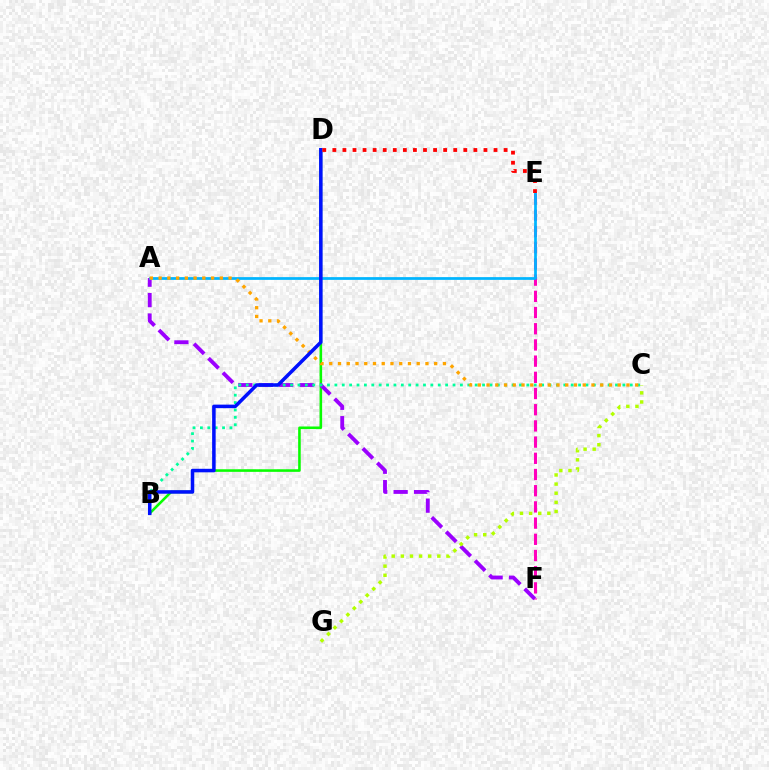{('B', 'D'): [{'color': '#08ff00', 'line_style': 'solid', 'thickness': 1.86}, {'color': '#0010ff', 'line_style': 'solid', 'thickness': 2.54}], ('E', 'F'): [{'color': '#ff00bd', 'line_style': 'dashed', 'thickness': 2.2}], ('A', 'F'): [{'color': '#9b00ff', 'line_style': 'dashed', 'thickness': 2.77}], ('C', 'G'): [{'color': '#b3ff00', 'line_style': 'dotted', 'thickness': 2.48}], ('B', 'C'): [{'color': '#00ff9d', 'line_style': 'dotted', 'thickness': 2.01}], ('A', 'E'): [{'color': '#00b5ff', 'line_style': 'solid', 'thickness': 1.98}], ('A', 'C'): [{'color': '#ffa500', 'line_style': 'dotted', 'thickness': 2.38}], ('D', 'E'): [{'color': '#ff0000', 'line_style': 'dotted', 'thickness': 2.74}]}